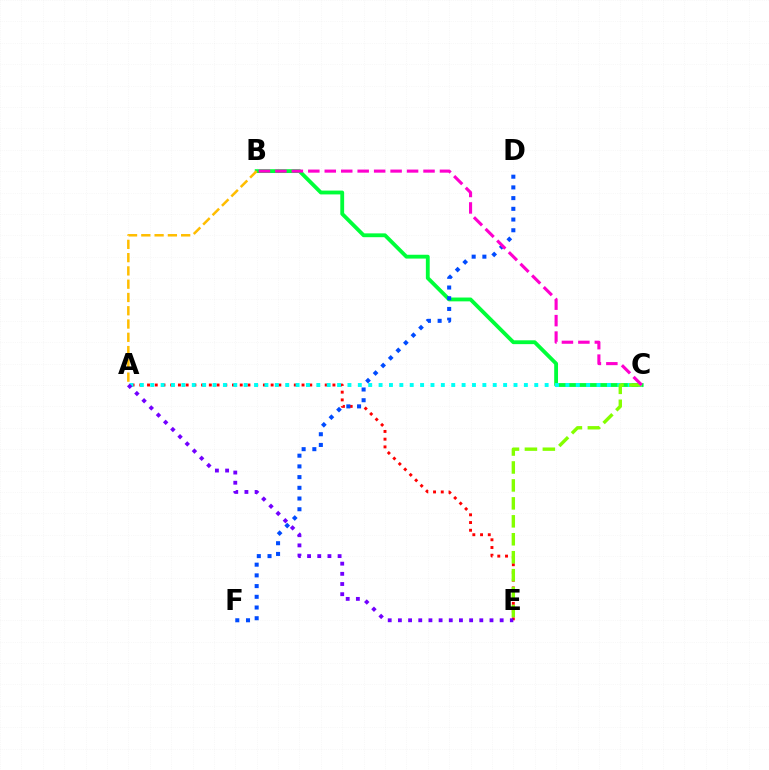{('B', 'C'): [{'color': '#00ff39', 'line_style': 'solid', 'thickness': 2.76}, {'color': '#ff00cf', 'line_style': 'dashed', 'thickness': 2.24}], ('A', 'E'): [{'color': '#ff0000', 'line_style': 'dotted', 'thickness': 2.1}, {'color': '#7200ff', 'line_style': 'dotted', 'thickness': 2.76}], ('A', 'C'): [{'color': '#00fff6', 'line_style': 'dotted', 'thickness': 2.82}], ('C', 'E'): [{'color': '#84ff00', 'line_style': 'dashed', 'thickness': 2.44}], ('A', 'B'): [{'color': '#ffbd00', 'line_style': 'dashed', 'thickness': 1.8}], ('D', 'F'): [{'color': '#004bff', 'line_style': 'dotted', 'thickness': 2.91}]}